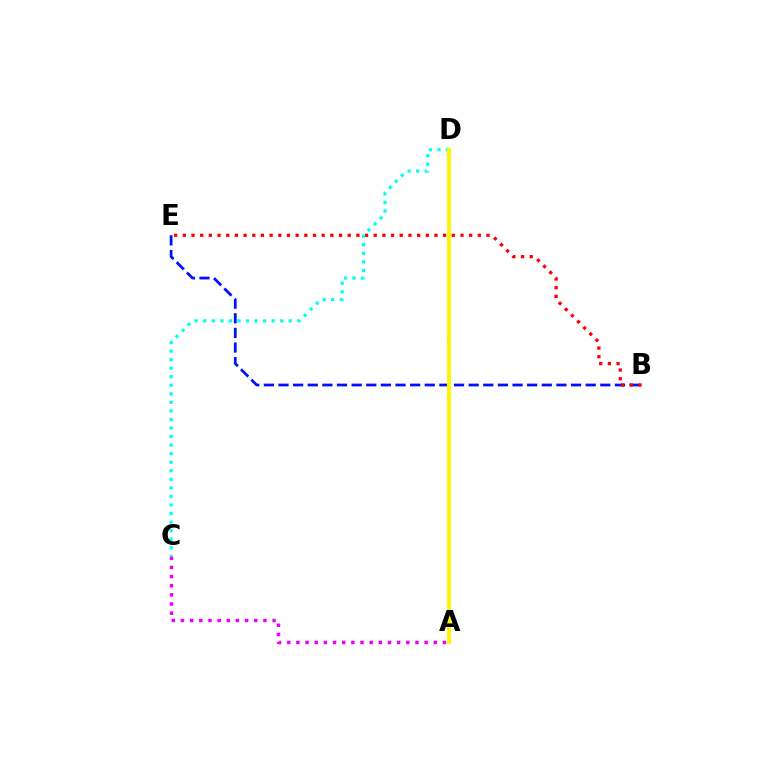{('C', 'D'): [{'color': '#00fff6', 'line_style': 'dotted', 'thickness': 2.32}], ('A', 'D'): [{'color': '#08ff00', 'line_style': 'dotted', 'thickness': 1.53}, {'color': '#fcf500', 'line_style': 'solid', 'thickness': 2.85}], ('B', 'E'): [{'color': '#0010ff', 'line_style': 'dashed', 'thickness': 1.99}, {'color': '#ff0000', 'line_style': 'dotted', 'thickness': 2.36}], ('A', 'C'): [{'color': '#ee00ff', 'line_style': 'dotted', 'thickness': 2.49}]}